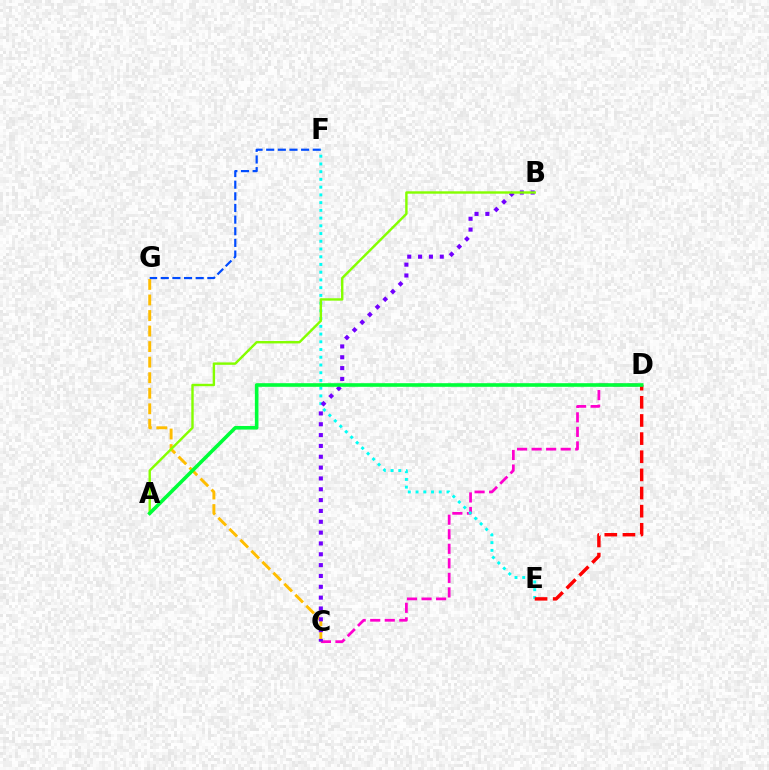{('F', 'G'): [{'color': '#004bff', 'line_style': 'dashed', 'thickness': 1.58}], ('C', 'D'): [{'color': '#ff00cf', 'line_style': 'dashed', 'thickness': 1.98}], ('C', 'G'): [{'color': '#ffbd00', 'line_style': 'dashed', 'thickness': 2.11}], ('E', 'F'): [{'color': '#00fff6', 'line_style': 'dotted', 'thickness': 2.1}], ('D', 'E'): [{'color': '#ff0000', 'line_style': 'dashed', 'thickness': 2.46}], ('B', 'C'): [{'color': '#7200ff', 'line_style': 'dotted', 'thickness': 2.94}], ('A', 'B'): [{'color': '#84ff00', 'line_style': 'solid', 'thickness': 1.73}], ('A', 'D'): [{'color': '#00ff39', 'line_style': 'solid', 'thickness': 2.6}]}